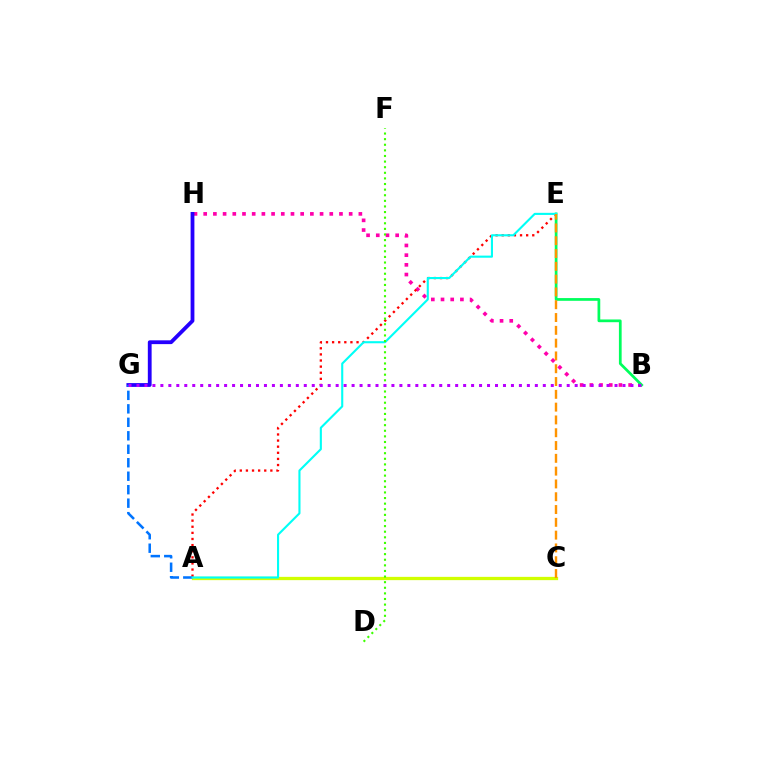{('B', 'H'): [{'color': '#ff00ac', 'line_style': 'dotted', 'thickness': 2.64}], ('G', 'H'): [{'color': '#2500ff', 'line_style': 'solid', 'thickness': 2.73}], ('A', 'C'): [{'color': '#d1ff00', 'line_style': 'solid', 'thickness': 2.36}], ('A', 'E'): [{'color': '#ff0000', 'line_style': 'dotted', 'thickness': 1.66}, {'color': '#00fff6', 'line_style': 'solid', 'thickness': 1.52}], ('A', 'G'): [{'color': '#0074ff', 'line_style': 'dashed', 'thickness': 1.83}], ('B', 'E'): [{'color': '#00ff5c', 'line_style': 'solid', 'thickness': 1.97}], ('D', 'F'): [{'color': '#3dff00', 'line_style': 'dotted', 'thickness': 1.52}], ('B', 'G'): [{'color': '#b900ff', 'line_style': 'dotted', 'thickness': 2.16}], ('C', 'E'): [{'color': '#ff9400', 'line_style': 'dashed', 'thickness': 1.74}]}